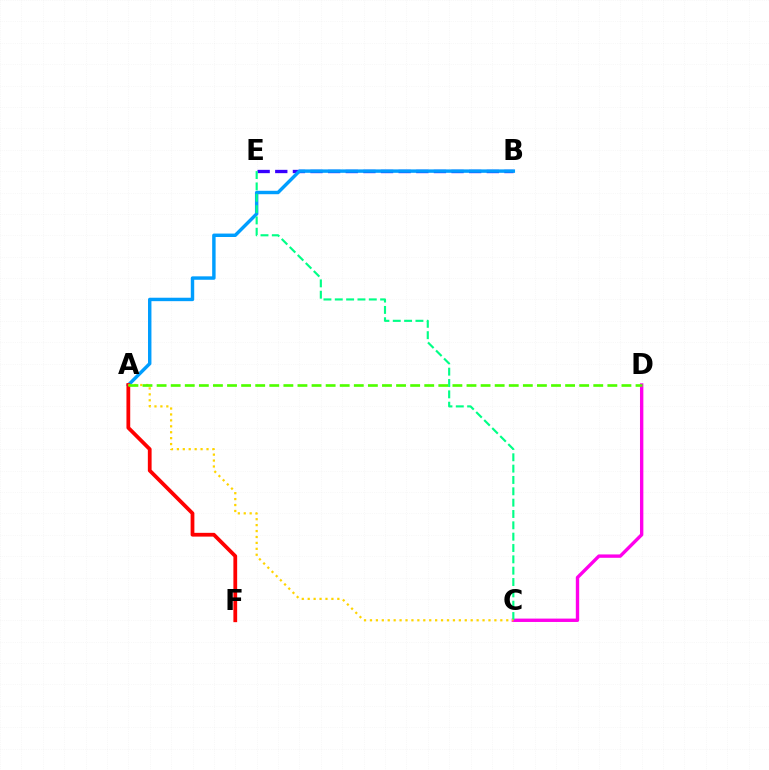{('B', 'E'): [{'color': '#3700ff', 'line_style': 'dashed', 'thickness': 2.39}], ('C', 'D'): [{'color': '#ff00ed', 'line_style': 'solid', 'thickness': 2.43}], ('A', 'B'): [{'color': '#009eff', 'line_style': 'solid', 'thickness': 2.47}], ('C', 'E'): [{'color': '#00ff86', 'line_style': 'dashed', 'thickness': 1.54}], ('A', 'F'): [{'color': '#ff0000', 'line_style': 'solid', 'thickness': 2.71}], ('A', 'C'): [{'color': '#ffd500', 'line_style': 'dotted', 'thickness': 1.61}], ('A', 'D'): [{'color': '#4fff00', 'line_style': 'dashed', 'thickness': 1.91}]}